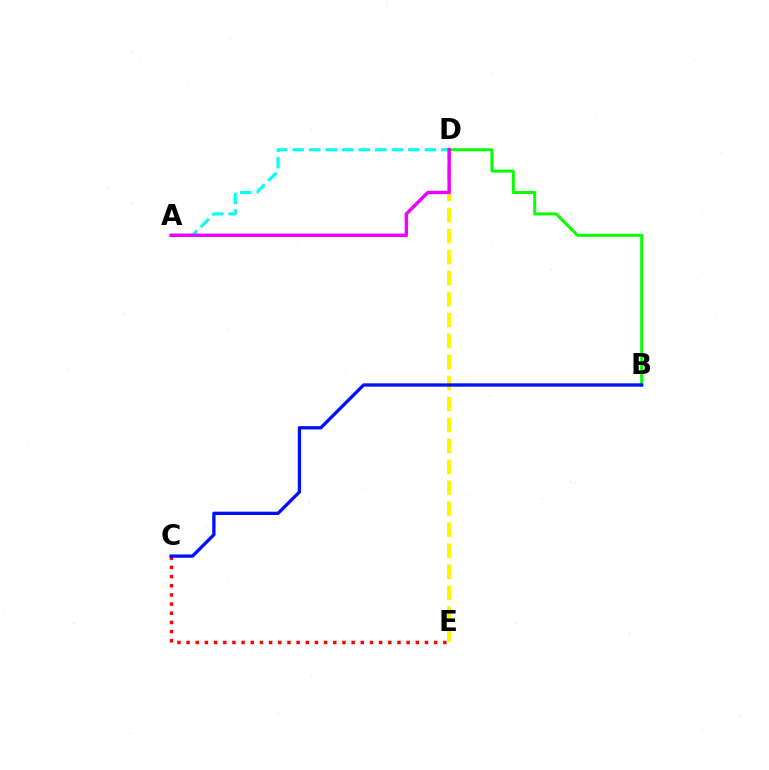{('D', 'E'): [{'color': '#fcf500', 'line_style': 'dashed', 'thickness': 2.85}], ('C', 'E'): [{'color': '#ff0000', 'line_style': 'dotted', 'thickness': 2.49}], ('A', 'D'): [{'color': '#00fff6', 'line_style': 'dashed', 'thickness': 2.25}, {'color': '#ee00ff', 'line_style': 'solid', 'thickness': 2.46}], ('B', 'D'): [{'color': '#08ff00', 'line_style': 'solid', 'thickness': 2.15}], ('B', 'C'): [{'color': '#0010ff', 'line_style': 'solid', 'thickness': 2.39}]}